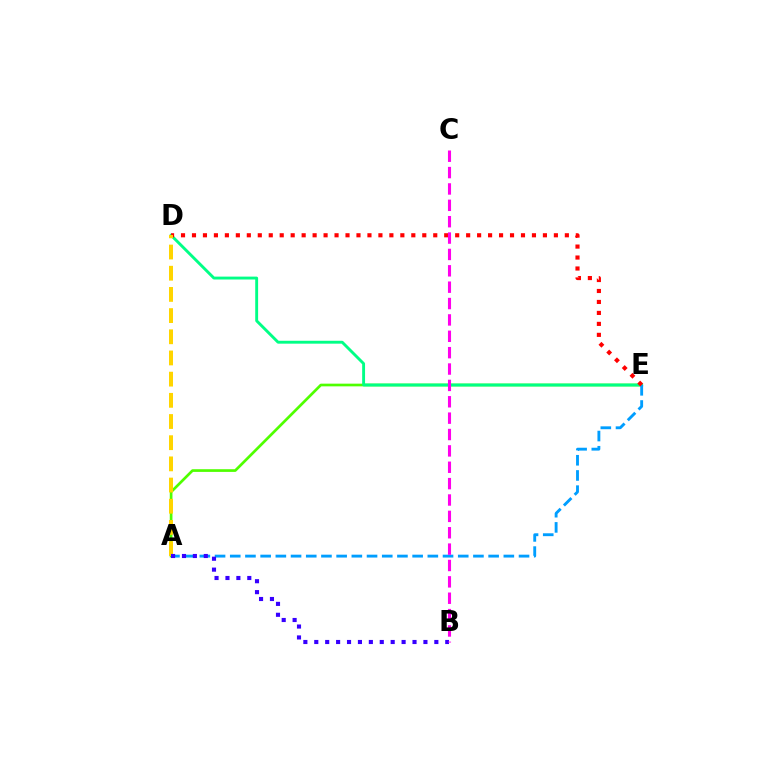{('A', 'E'): [{'color': '#4fff00', 'line_style': 'solid', 'thickness': 1.94}, {'color': '#009eff', 'line_style': 'dashed', 'thickness': 2.06}], ('D', 'E'): [{'color': '#00ff86', 'line_style': 'solid', 'thickness': 2.08}, {'color': '#ff0000', 'line_style': 'dotted', 'thickness': 2.98}], ('A', 'D'): [{'color': '#ffd500', 'line_style': 'dashed', 'thickness': 2.88}], ('A', 'B'): [{'color': '#3700ff', 'line_style': 'dotted', 'thickness': 2.97}], ('B', 'C'): [{'color': '#ff00ed', 'line_style': 'dashed', 'thickness': 2.22}]}